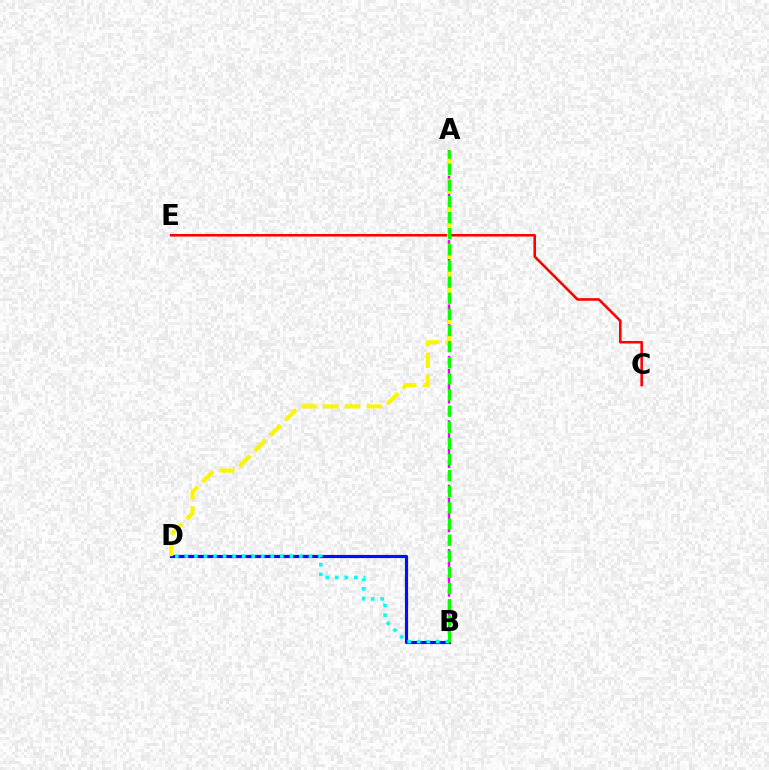{('B', 'D'): [{'color': '#0010ff', 'line_style': 'solid', 'thickness': 2.27}, {'color': '#00fff6', 'line_style': 'dotted', 'thickness': 2.59}], ('C', 'E'): [{'color': '#ff0000', 'line_style': 'solid', 'thickness': 1.85}], ('A', 'B'): [{'color': '#ee00ff', 'line_style': 'dashed', 'thickness': 1.75}, {'color': '#08ff00', 'line_style': 'dashed', 'thickness': 2.19}], ('A', 'D'): [{'color': '#fcf500', 'line_style': 'dashed', 'thickness': 2.95}]}